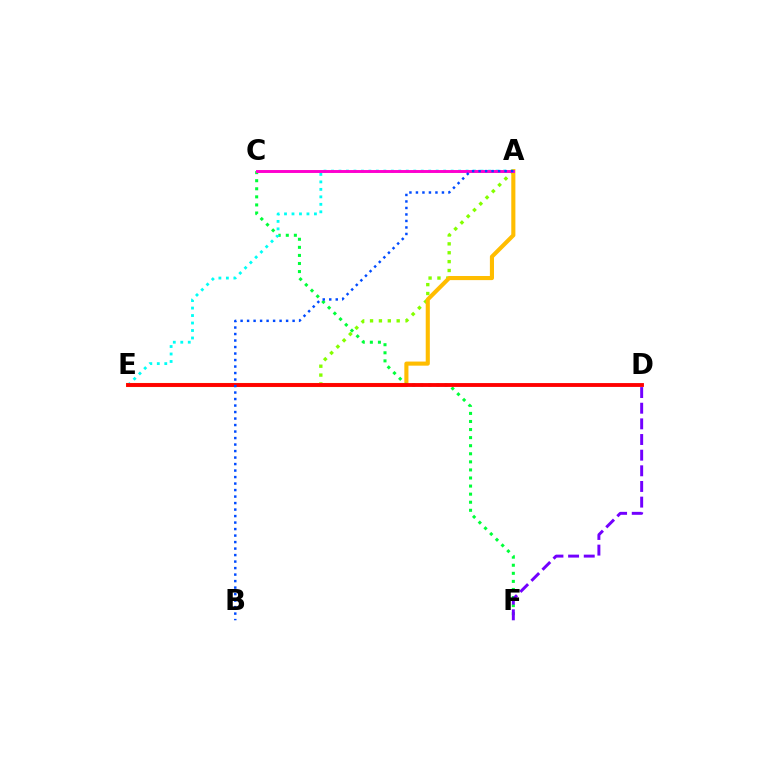{('A', 'E'): [{'color': '#84ff00', 'line_style': 'dotted', 'thickness': 2.41}, {'color': '#ffbd00', 'line_style': 'solid', 'thickness': 2.96}, {'color': '#00fff6', 'line_style': 'dotted', 'thickness': 2.03}], ('C', 'F'): [{'color': '#00ff39', 'line_style': 'dotted', 'thickness': 2.19}], ('D', 'E'): [{'color': '#ff0000', 'line_style': 'solid', 'thickness': 2.77}], ('A', 'C'): [{'color': '#ff00cf', 'line_style': 'solid', 'thickness': 2.11}], ('D', 'F'): [{'color': '#7200ff', 'line_style': 'dashed', 'thickness': 2.13}], ('A', 'B'): [{'color': '#004bff', 'line_style': 'dotted', 'thickness': 1.77}]}